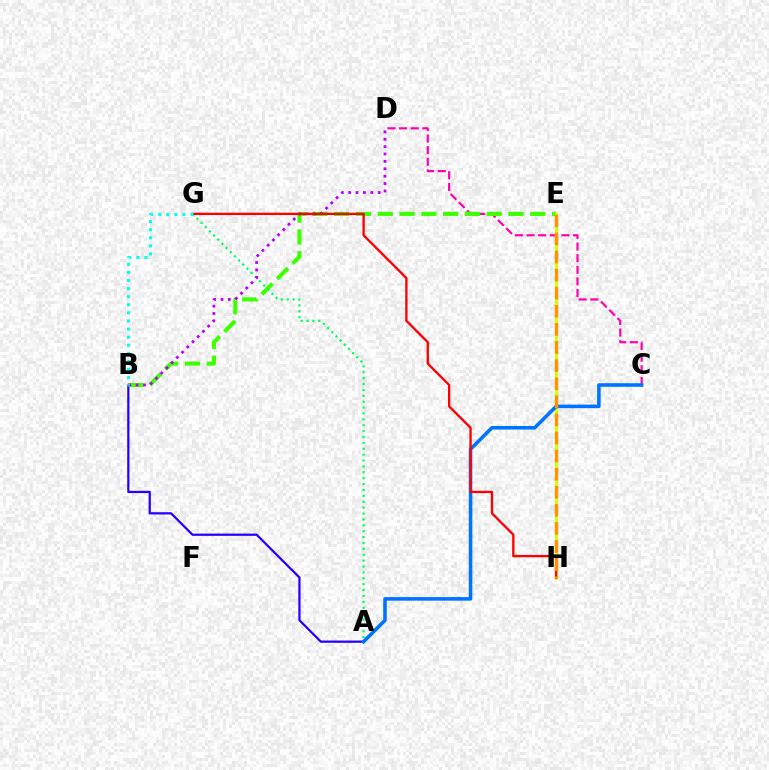{('A', 'B'): [{'color': '#2500ff', 'line_style': 'solid', 'thickness': 1.62}], ('C', 'D'): [{'color': '#ff00ac', 'line_style': 'dashed', 'thickness': 1.58}], ('B', 'E'): [{'color': '#3dff00', 'line_style': 'dashed', 'thickness': 2.96}], ('E', 'H'): [{'color': '#d1ff00', 'line_style': 'solid', 'thickness': 2.14}, {'color': '#ff9400', 'line_style': 'dashed', 'thickness': 2.46}], ('A', 'G'): [{'color': '#00ff5c', 'line_style': 'dotted', 'thickness': 1.6}], ('B', 'D'): [{'color': '#b900ff', 'line_style': 'dotted', 'thickness': 2.01}], ('A', 'C'): [{'color': '#0074ff', 'line_style': 'solid', 'thickness': 2.57}], ('G', 'H'): [{'color': '#ff0000', 'line_style': 'solid', 'thickness': 1.68}], ('B', 'G'): [{'color': '#00fff6', 'line_style': 'dotted', 'thickness': 2.2}]}